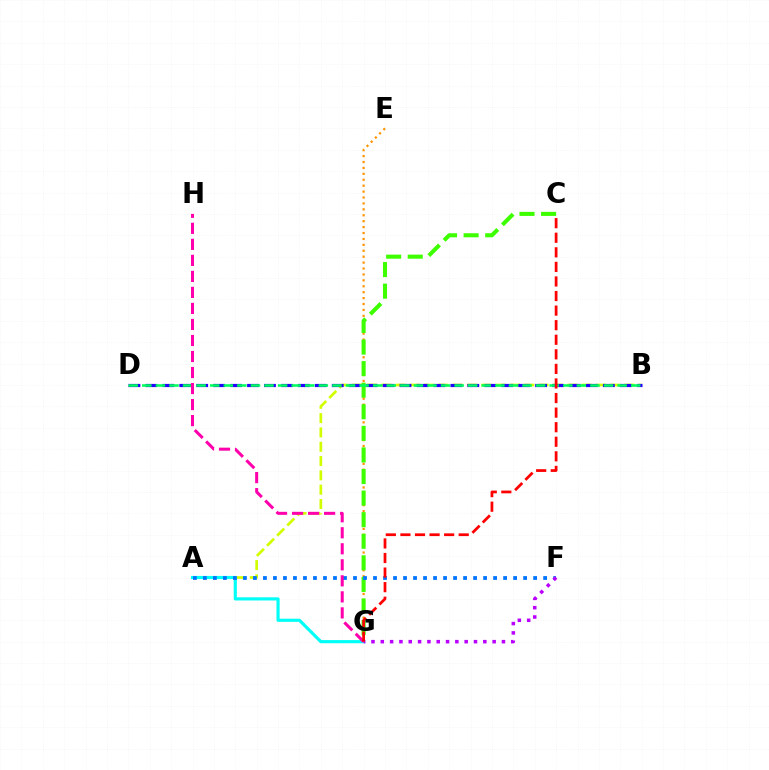{('A', 'B'): [{'color': '#d1ff00', 'line_style': 'dashed', 'thickness': 1.94}], ('B', 'D'): [{'color': '#2500ff', 'line_style': 'dashed', 'thickness': 2.3}, {'color': '#00ff5c', 'line_style': 'dashed', 'thickness': 1.84}], ('E', 'G'): [{'color': '#ff9400', 'line_style': 'dotted', 'thickness': 1.61}], ('A', 'G'): [{'color': '#00fff6', 'line_style': 'solid', 'thickness': 2.27}], ('C', 'G'): [{'color': '#3dff00', 'line_style': 'dashed', 'thickness': 2.93}, {'color': '#ff0000', 'line_style': 'dashed', 'thickness': 1.98}], ('A', 'F'): [{'color': '#0074ff', 'line_style': 'dotted', 'thickness': 2.72}], ('G', 'H'): [{'color': '#ff00ac', 'line_style': 'dashed', 'thickness': 2.18}], ('F', 'G'): [{'color': '#b900ff', 'line_style': 'dotted', 'thickness': 2.53}]}